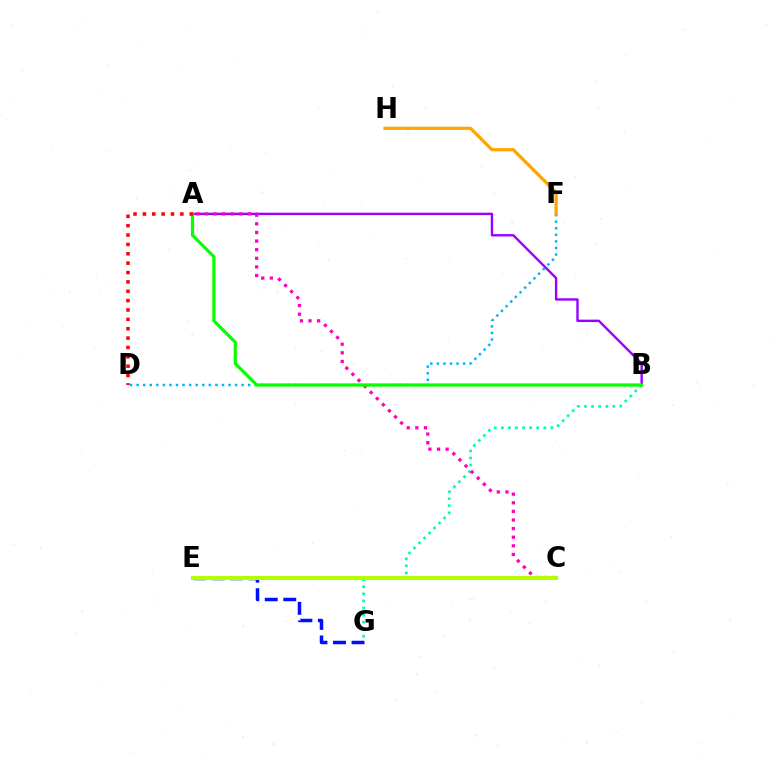{('A', 'B'): [{'color': '#9b00ff', 'line_style': 'solid', 'thickness': 1.73}, {'color': '#08ff00', 'line_style': 'solid', 'thickness': 2.31}], ('D', 'F'): [{'color': '#00b5ff', 'line_style': 'dotted', 'thickness': 1.78}], ('B', 'G'): [{'color': '#00ff9d', 'line_style': 'dotted', 'thickness': 1.92}], ('E', 'G'): [{'color': '#0010ff', 'line_style': 'dashed', 'thickness': 2.52}], ('A', 'C'): [{'color': '#ff00bd', 'line_style': 'dotted', 'thickness': 2.34}], ('C', 'E'): [{'color': '#b3ff00', 'line_style': 'solid', 'thickness': 2.89}], ('F', 'H'): [{'color': '#ffa500', 'line_style': 'solid', 'thickness': 2.33}], ('A', 'D'): [{'color': '#ff0000', 'line_style': 'dotted', 'thickness': 2.54}]}